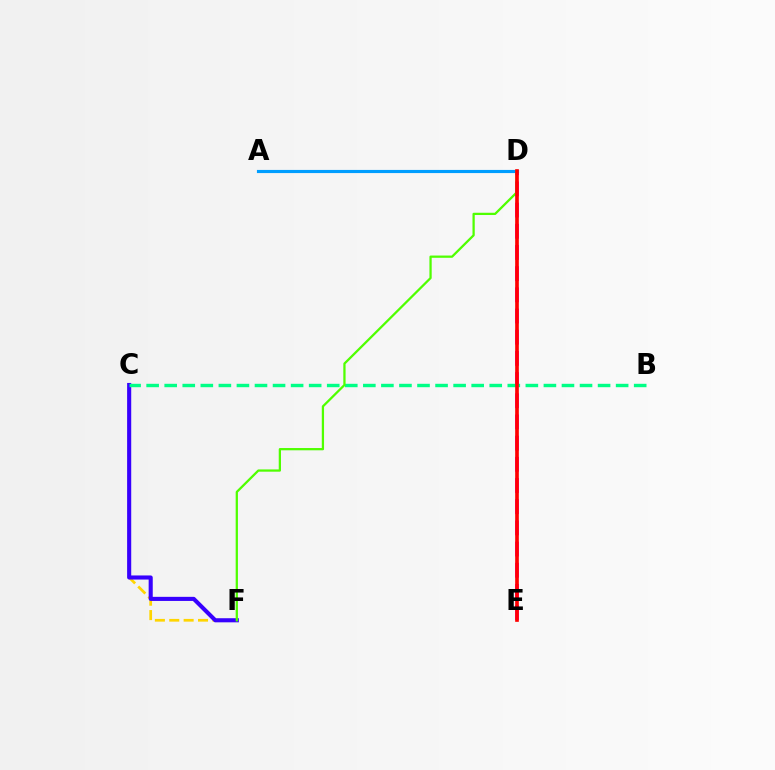{('C', 'F'): [{'color': '#ffd500', 'line_style': 'dashed', 'thickness': 1.95}, {'color': '#3700ff', 'line_style': 'solid', 'thickness': 2.95}], ('D', 'E'): [{'color': '#ff00ed', 'line_style': 'dashed', 'thickness': 2.88}, {'color': '#ff0000', 'line_style': 'solid', 'thickness': 2.64}], ('A', 'D'): [{'color': '#009eff', 'line_style': 'solid', 'thickness': 2.26}], ('B', 'C'): [{'color': '#00ff86', 'line_style': 'dashed', 'thickness': 2.45}], ('D', 'F'): [{'color': '#4fff00', 'line_style': 'solid', 'thickness': 1.63}]}